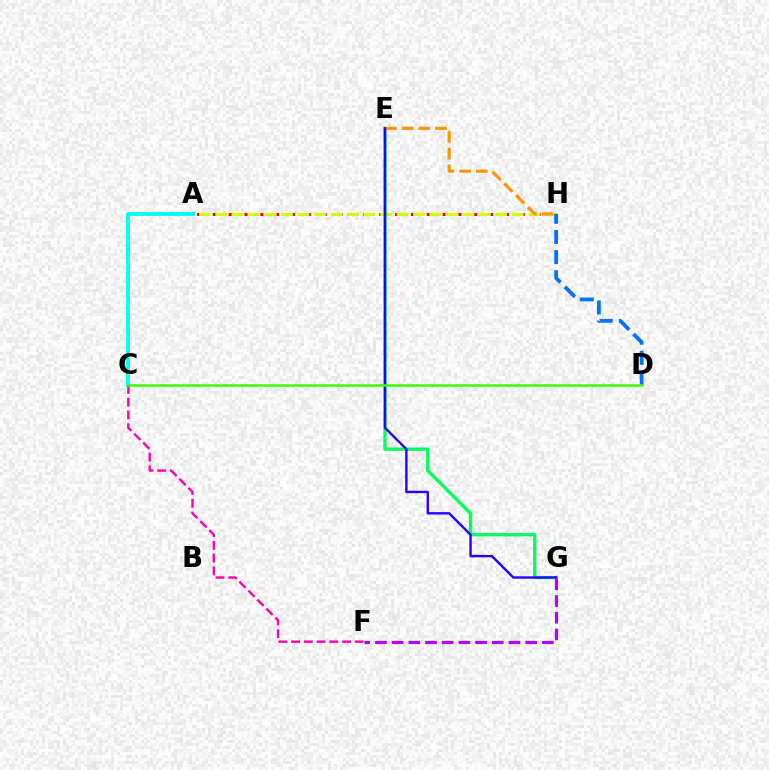{('A', 'H'): [{'color': '#ff0000', 'line_style': 'dotted', 'thickness': 2.15}, {'color': '#d1ff00', 'line_style': 'dashed', 'thickness': 2.24}], ('E', 'G'): [{'color': '#00ff5c', 'line_style': 'solid', 'thickness': 2.38}, {'color': '#2500ff', 'line_style': 'solid', 'thickness': 1.72}], ('A', 'C'): [{'color': '#00fff6', 'line_style': 'solid', 'thickness': 2.77}], ('D', 'H'): [{'color': '#0074ff', 'line_style': 'dashed', 'thickness': 2.74}], ('E', 'H'): [{'color': '#ff9400', 'line_style': 'dashed', 'thickness': 2.27}], ('F', 'G'): [{'color': '#b900ff', 'line_style': 'dashed', 'thickness': 2.27}], ('C', 'F'): [{'color': '#ff00ac', 'line_style': 'dashed', 'thickness': 1.73}], ('C', 'D'): [{'color': '#3dff00', 'line_style': 'solid', 'thickness': 1.81}]}